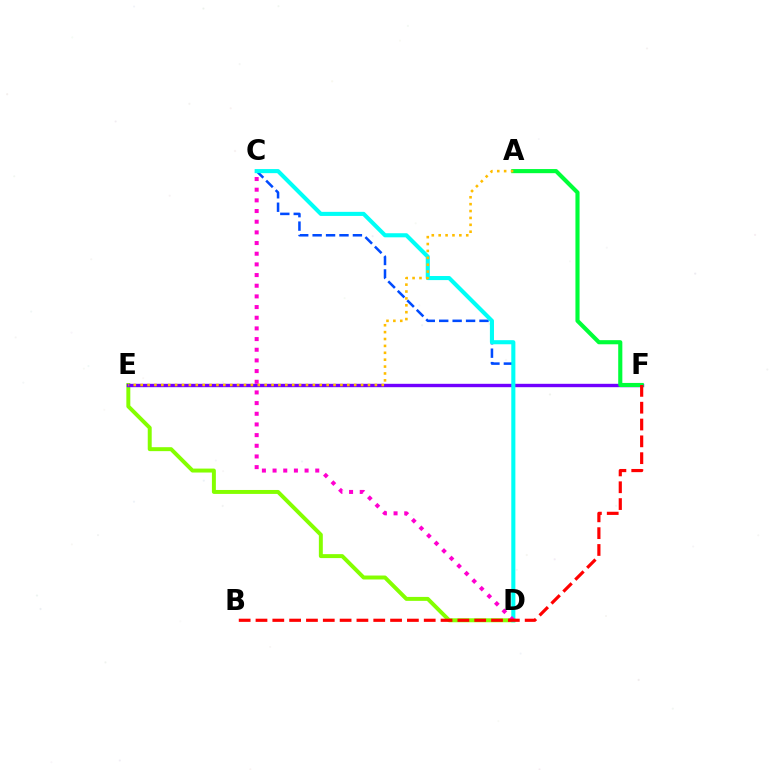{('C', 'D'): [{'color': '#004bff', 'line_style': 'dashed', 'thickness': 1.82}, {'color': '#00fff6', 'line_style': 'solid', 'thickness': 2.94}, {'color': '#ff00cf', 'line_style': 'dotted', 'thickness': 2.9}], ('D', 'E'): [{'color': '#84ff00', 'line_style': 'solid', 'thickness': 2.84}], ('E', 'F'): [{'color': '#7200ff', 'line_style': 'solid', 'thickness': 2.44}], ('A', 'F'): [{'color': '#00ff39', 'line_style': 'solid', 'thickness': 2.97}], ('B', 'F'): [{'color': '#ff0000', 'line_style': 'dashed', 'thickness': 2.29}], ('A', 'E'): [{'color': '#ffbd00', 'line_style': 'dotted', 'thickness': 1.87}]}